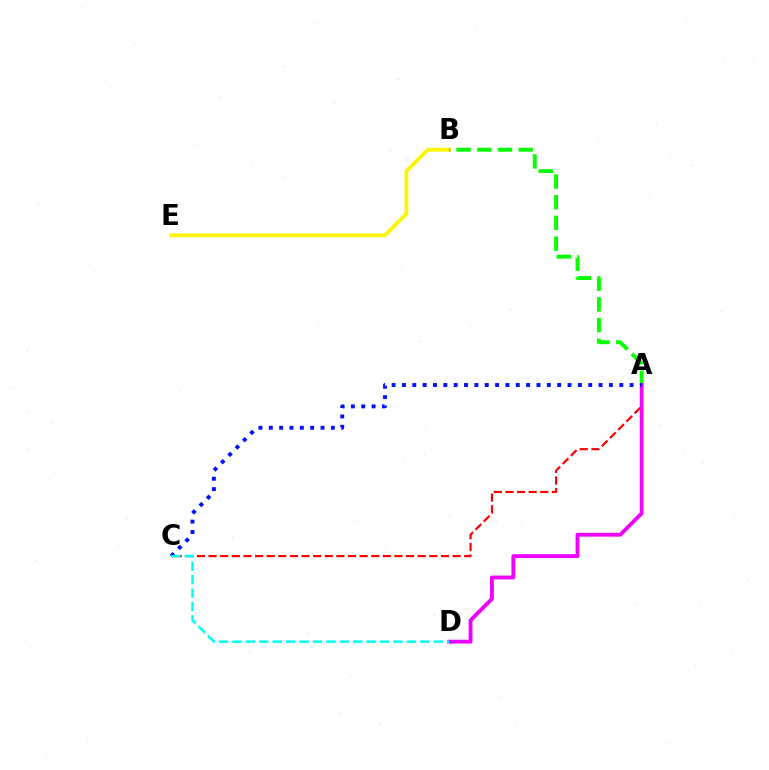{('B', 'E'): [{'color': '#fcf500', 'line_style': 'solid', 'thickness': 2.71}], ('A', 'B'): [{'color': '#08ff00', 'line_style': 'dashed', 'thickness': 2.81}], ('A', 'C'): [{'color': '#ff0000', 'line_style': 'dashed', 'thickness': 1.58}, {'color': '#0010ff', 'line_style': 'dotted', 'thickness': 2.81}], ('A', 'D'): [{'color': '#ee00ff', 'line_style': 'solid', 'thickness': 2.76}], ('C', 'D'): [{'color': '#00fff6', 'line_style': 'dashed', 'thickness': 1.82}]}